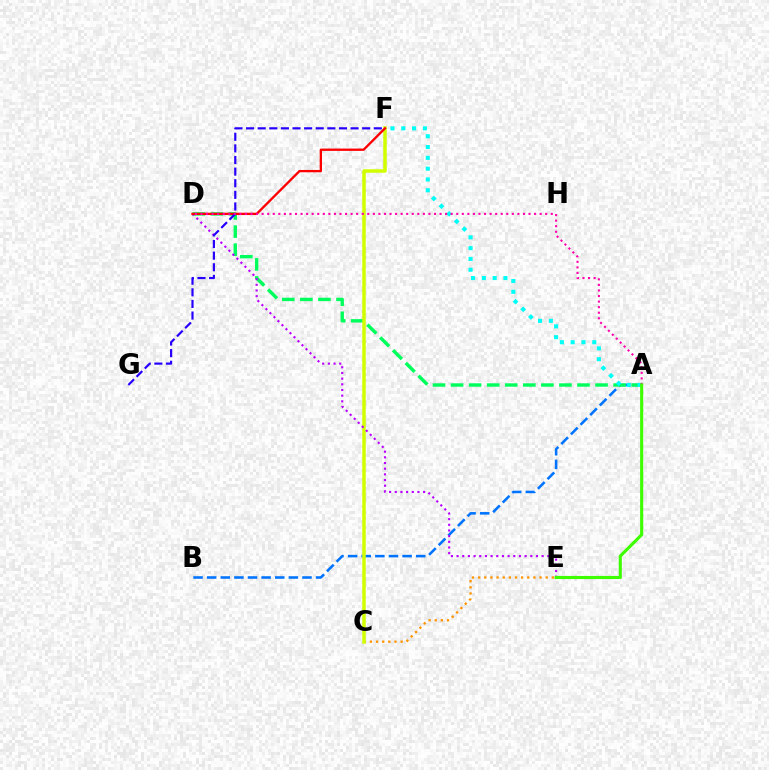{('C', 'E'): [{'color': '#ff9400', 'line_style': 'dotted', 'thickness': 1.67}], ('A', 'B'): [{'color': '#0074ff', 'line_style': 'dashed', 'thickness': 1.85}], ('A', 'D'): [{'color': '#00ff5c', 'line_style': 'dashed', 'thickness': 2.45}, {'color': '#ff00ac', 'line_style': 'dotted', 'thickness': 1.51}], ('C', 'F'): [{'color': '#d1ff00', 'line_style': 'solid', 'thickness': 2.53}], ('D', 'E'): [{'color': '#b900ff', 'line_style': 'dotted', 'thickness': 1.54}], ('D', 'F'): [{'color': '#ff0000', 'line_style': 'solid', 'thickness': 1.68}], ('A', 'F'): [{'color': '#00fff6', 'line_style': 'dotted', 'thickness': 2.94}], ('F', 'G'): [{'color': '#2500ff', 'line_style': 'dashed', 'thickness': 1.58}], ('A', 'E'): [{'color': '#3dff00', 'line_style': 'solid', 'thickness': 2.24}]}